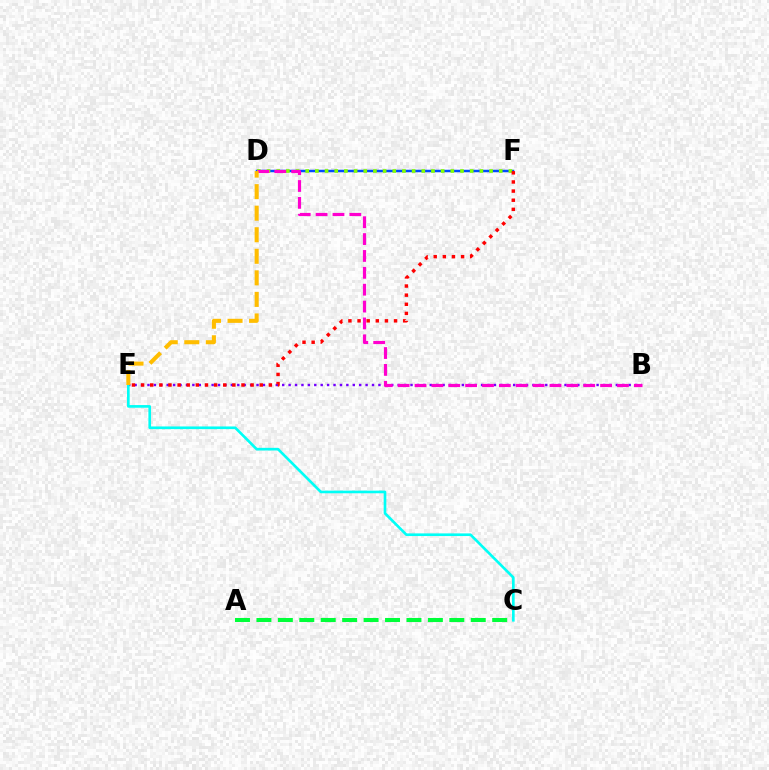{('B', 'E'): [{'color': '#7200ff', 'line_style': 'dotted', 'thickness': 1.74}], ('D', 'F'): [{'color': '#004bff', 'line_style': 'solid', 'thickness': 1.8}, {'color': '#84ff00', 'line_style': 'dotted', 'thickness': 2.63}], ('C', 'E'): [{'color': '#00fff6', 'line_style': 'solid', 'thickness': 1.91}], ('B', 'D'): [{'color': '#ff00cf', 'line_style': 'dashed', 'thickness': 2.29}], ('A', 'C'): [{'color': '#00ff39', 'line_style': 'dashed', 'thickness': 2.91}], ('E', 'F'): [{'color': '#ff0000', 'line_style': 'dotted', 'thickness': 2.48}], ('D', 'E'): [{'color': '#ffbd00', 'line_style': 'dashed', 'thickness': 2.93}]}